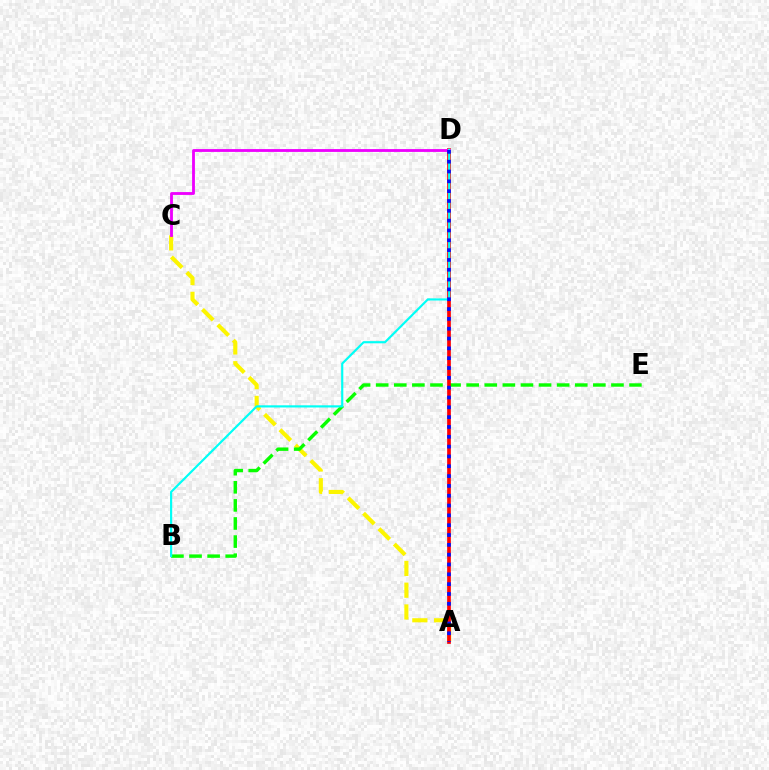{('A', 'C'): [{'color': '#fcf500', 'line_style': 'dashed', 'thickness': 2.96}], ('B', 'E'): [{'color': '#08ff00', 'line_style': 'dashed', 'thickness': 2.46}], ('A', 'D'): [{'color': '#ff0000', 'line_style': 'solid', 'thickness': 2.66}, {'color': '#0010ff', 'line_style': 'dotted', 'thickness': 2.67}], ('C', 'D'): [{'color': '#ee00ff', 'line_style': 'solid', 'thickness': 2.04}], ('B', 'D'): [{'color': '#00fff6', 'line_style': 'solid', 'thickness': 1.56}]}